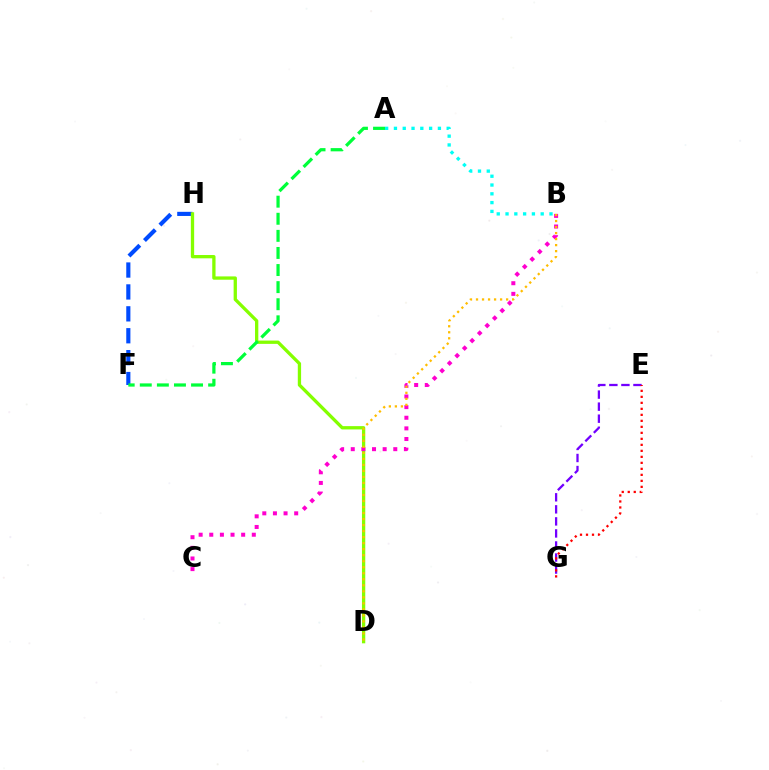{('F', 'H'): [{'color': '#004bff', 'line_style': 'dashed', 'thickness': 2.98}], ('D', 'H'): [{'color': '#84ff00', 'line_style': 'solid', 'thickness': 2.38}], ('B', 'C'): [{'color': '#ff00cf', 'line_style': 'dotted', 'thickness': 2.89}], ('B', 'D'): [{'color': '#ffbd00', 'line_style': 'dotted', 'thickness': 1.64}], ('A', 'B'): [{'color': '#00fff6', 'line_style': 'dotted', 'thickness': 2.39}], ('E', 'G'): [{'color': '#7200ff', 'line_style': 'dashed', 'thickness': 1.64}, {'color': '#ff0000', 'line_style': 'dotted', 'thickness': 1.63}], ('A', 'F'): [{'color': '#00ff39', 'line_style': 'dashed', 'thickness': 2.32}]}